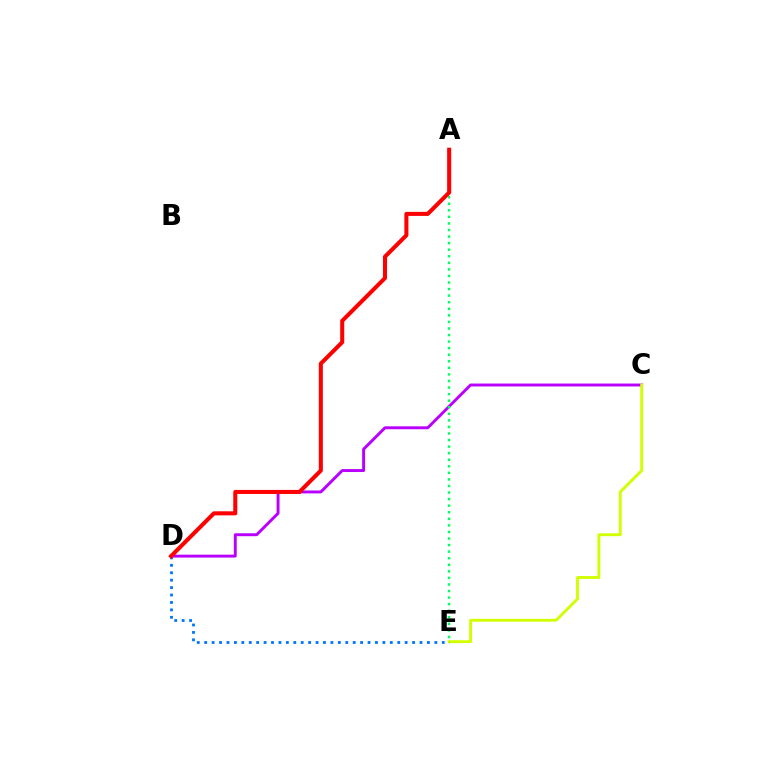{('C', 'D'): [{'color': '#b900ff', 'line_style': 'solid', 'thickness': 2.11}], ('C', 'E'): [{'color': '#d1ff00', 'line_style': 'solid', 'thickness': 2.08}], ('D', 'E'): [{'color': '#0074ff', 'line_style': 'dotted', 'thickness': 2.02}], ('A', 'E'): [{'color': '#00ff5c', 'line_style': 'dotted', 'thickness': 1.78}], ('A', 'D'): [{'color': '#ff0000', 'line_style': 'solid', 'thickness': 2.91}]}